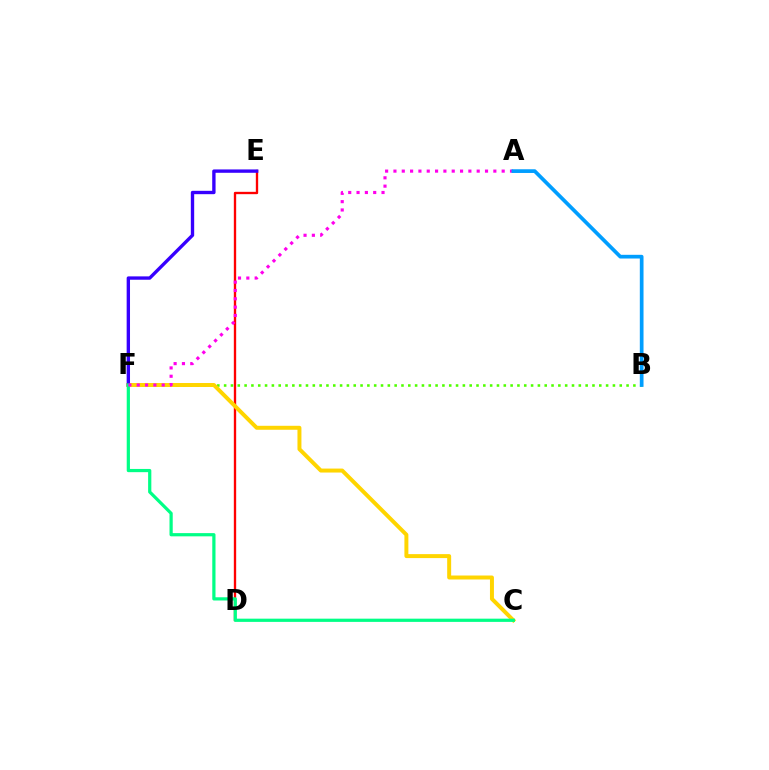{('D', 'E'): [{'color': '#ff0000', 'line_style': 'solid', 'thickness': 1.69}], ('B', 'F'): [{'color': '#4fff00', 'line_style': 'dotted', 'thickness': 1.85}], ('C', 'F'): [{'color': '#ffd500', 'line_style': 'solid', 'thickness': 2.86}, {'color': '#00ff86', 'line_style': 'solid', 'thickness': 2.32}], ('E', 'F'): [{'color': '#3700ff', 'line_style': 'solid', 'thickness': 2.42}], ('A', 'F'): [{'color': '#ff00ed', 'line_style': 'dotted', 'thickness': 2.26}], ('A', 'B'): [{'color': '#009eff', 'line_style': 'solid', 'thickness': 2.67}]}